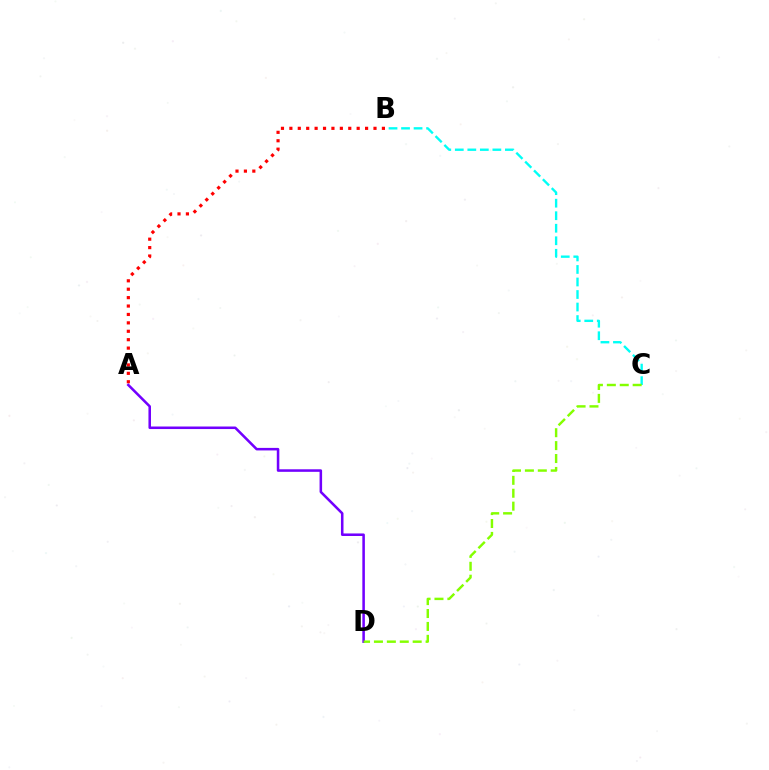{('A', 'B'): [{'color': '#ff0000', 'line_style': 'dotted', 'thickness': 2.29}], ('B', 'C'): [{'color': '#00fff6', 'line_style': 'dashed', 'thickness': 1.7}], ('A', 'D'): [{'color': '#7200ff', 'line_style': 'solid', 'thickness': 1.83}], ('C', 'D'): [{'color': '#84ff00', 'line_style': 'dashed', 'thickness': 1.75}]}